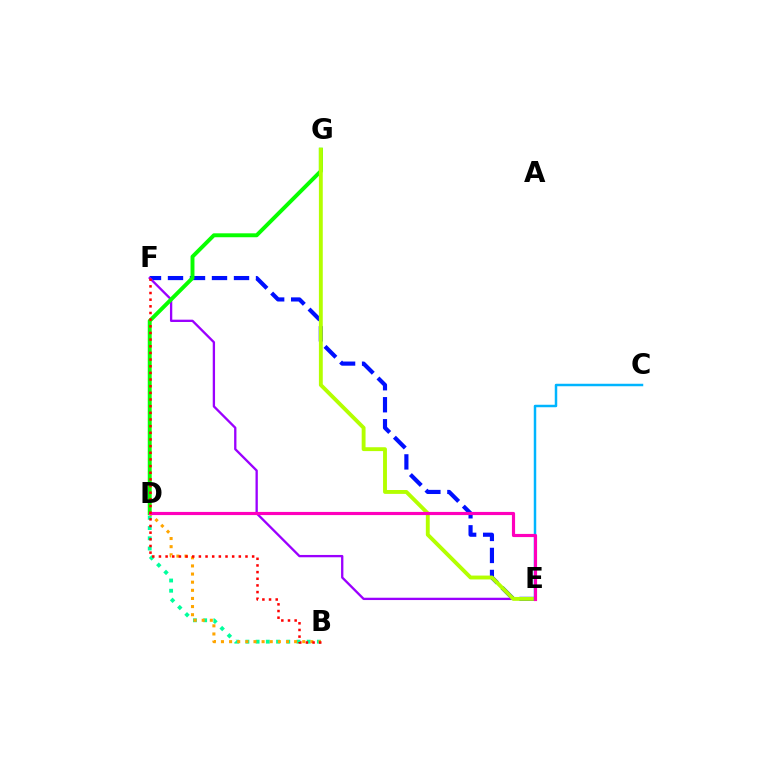{('B', 'D'): [{'color': '#00ff9d', 'line_style': 'dotted', 'thickness': 2.78}, {'color': '#ffa500', 'line_style': 'dotted', 'thickness': 2.21}], ('E', 'F'): [{'color': '#0010ff', 'line_style': 'dashed', 'thickness': 2.99}, {'color': '#9b00ff', 'line_style': 'solid', 'thickness': 1.67}], ('D', 'G'): [{'color': '#08ff00', 'line_style': 'solid', 'thickness': 2.82}], ('E', 'G'): [{'color': '#b3ff00', 'line_style': 'solid', 'thickness': 2.79}], ('C', 'E'): [{'color': '#00b5ff', 'line_style': 'solid', 'thickness': 1.79}], ('D', 'E'): [{'color': '#ff00bd', 'line_style': 'solid', 'thickness': 2.27}], ('B', 'F'): [{'color': '#ff0000', 'line_style': 'dotted', 'thickness': 1.81}]}